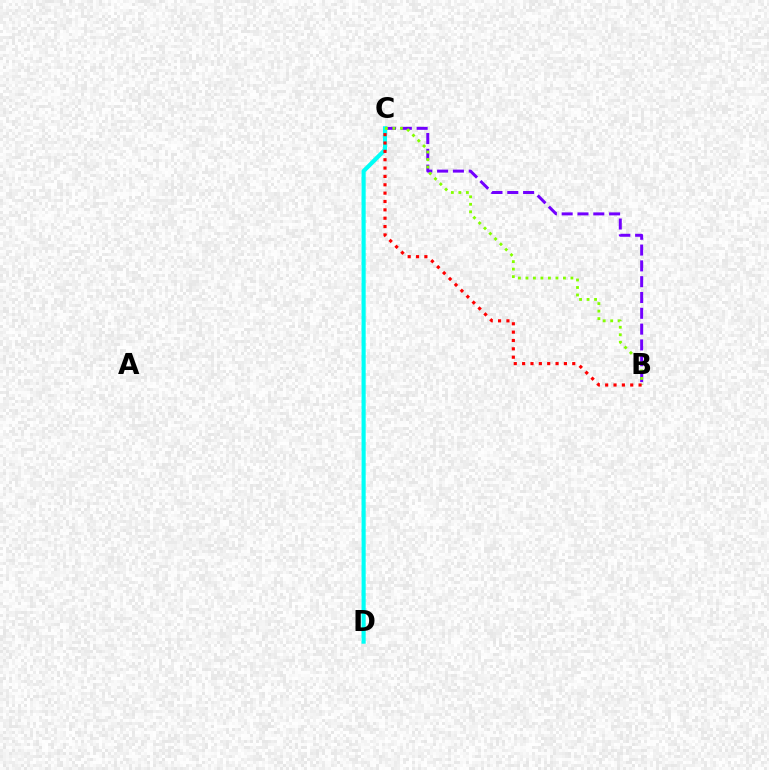{('B', 'C'): [{'color': '#7200ff', 'line_style': 'dashed', 'thickness': 2.15}, {'color': '#84ff00', 'line_style': 'dotted', 'thickness': 2.04}, {'color': '#ff0000', 'line_style': 'dotted', 'thickness': 2.27}], ('C', 'D'): [{'color': '#00fff6', 'line_style': 'solid', 'thickness': 2.98}]}